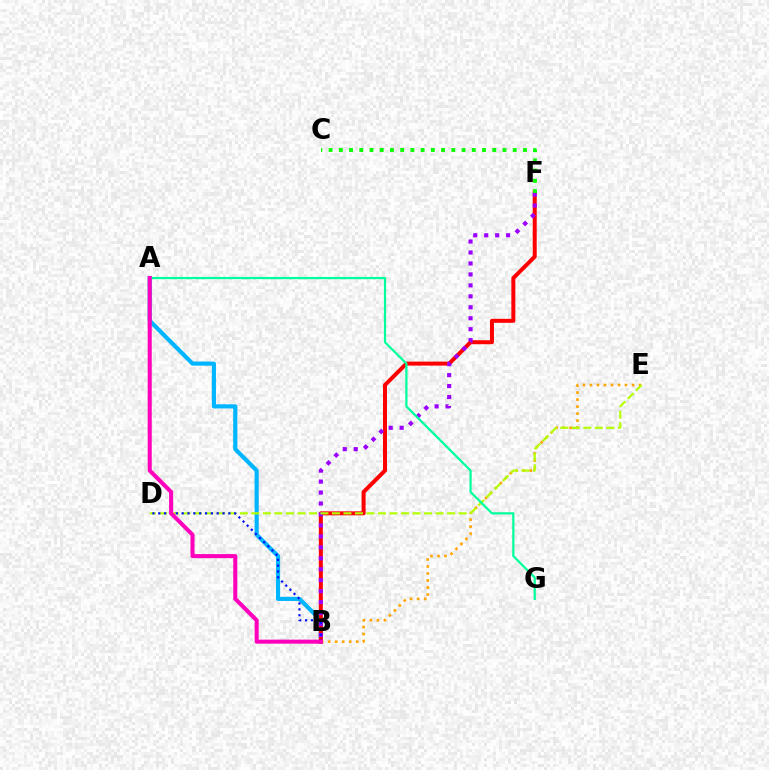{('A', 'B'): [{'color': '#00b5ff', 'line_style': 'solid', 'thickness': 2.98}, {'color': '#ff00bd', 'line_style': 'solid', 'thickness': 2.92}], ('B', 'F'): [{'color': '#ff0000', 'line_style': 'solid', 'thickness': 2.88}, {'color': '#9b00ff', 'line_style': 'dotted', 'thickness': 2.98}], ('B', 'E'): [{'color': '#ffa500', 'line_style': 'dotted', 'thickness': 1.91}], ('C', 'F'): [{'color': '#08ff00', 'line_style': 'dotted', 'thickness': 2.78}], ('D', 'E'): [{'color': '#b3ff00', 'line_style': 'dashed', 'thickness': 1.56}], ('A', 'G'): [{'color': '#00ff9d', 'line_style': 'solid', 'thickness': 1.6}], ('B', 'D'): [{'color': '#0010ff', 'line_style': 'dotted', 'thickness': 1.59}]}